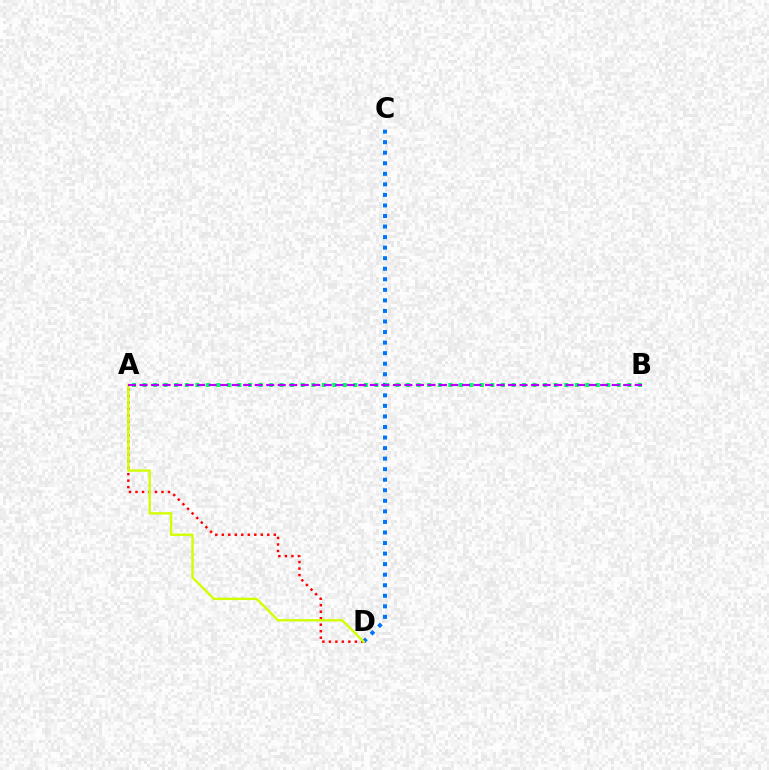{('C', 'D'): [{'color': '#0074ff', 'line_style': 'dotted', 'thickness': 2.87}], ('A', 'D'): [{'color': '#ff0000', 'line_style': 'dotted', 'thickness': 1.77}, {'color': '#d1ff00', 'line_style': 'solid', 'thickness': 1.7}], ('A', 'B'): [{'color': '#00ff5c', 'line_style': 'dotted', 'thickness': 2.86}, {'color': '#b900ff', 'line_style': 'dashed', 'thickness': 1.56}]}